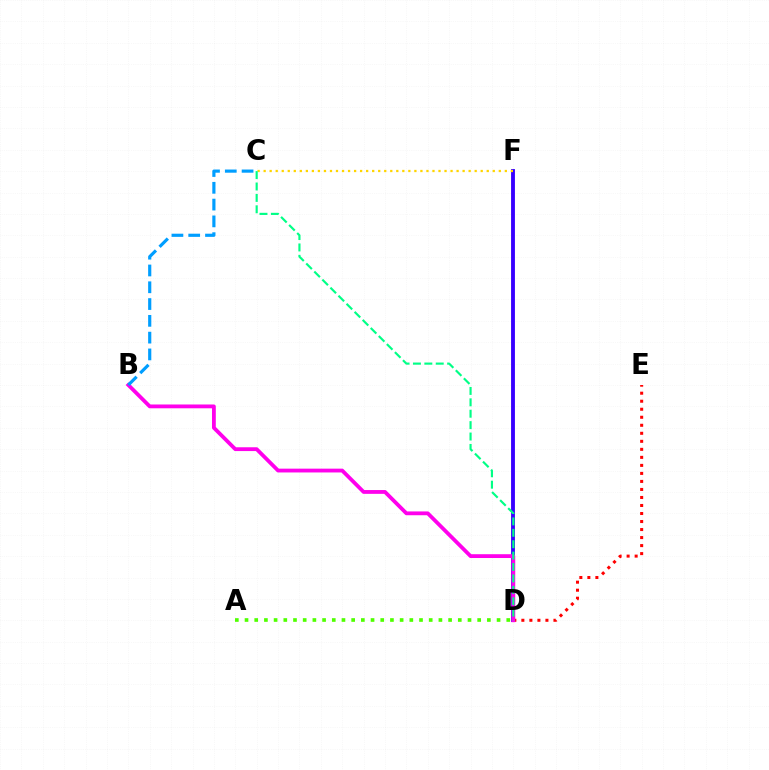{('D', 'F'): [{'color': '#3700ff', 'line_style': 'solid', 'thickness': 2.78}], ('D', 'E'): [{'color': '#ff0000', 'line_style': 'dotted', 'thickness': 2.18}], ('B', 'D'): [{'color': '#ff00ed', 'line_style': 'solid', 'thickness': 2.74}], ('B', 'C'): [{'color': '#009eff', 'line_style': 'dashed', 'thickness': 2.28}], ('C', 'F'): [{'color': '#ffd500', 'line_style': 'dotted', 'thickness': 1.64}], ('C', 'D'): [{'color': '#00ff86', 'line_style': 'dashed', 'thickness': 1.55}], ('A', 'D'): [{'color': '#4fff00', 'line_style': 'dotted', 'thickness': 2.63}]}